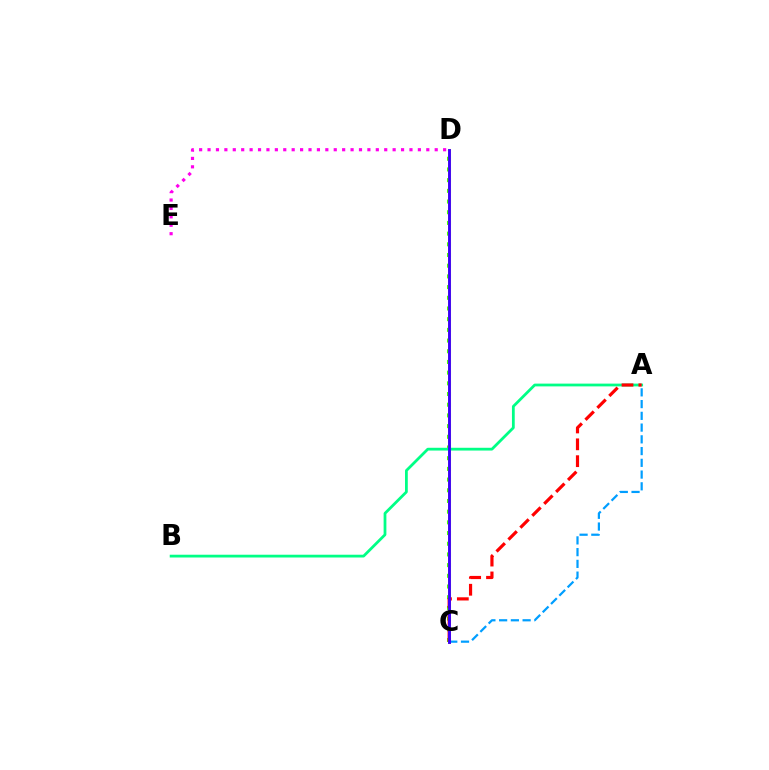{('D', 'E'): [{'color': '#ff00ed', 'line_style': 'dotted', 'thickness': 2.29}], ('C', 'D'): [{'color': '#4fff00', 'line_style': 'dotted', 'thickness': 2.91}, {'color': '#ffd500', 'line_style': 'solid', 'thickness': 2.17}, {'color': '#3700ff', 'line_style': 'solid', 'thickness': 2.06}], ('A', 'B'): [{'color': '#00ff86', 'line_style': 'solid', 'thickness': 2.0}], ('A', 'C'): [{'color': '#009eff', 'line_style': 'dashed', 'thickness': 1.6}, {'color': '#ff0000', 'line_style': 'dashed', 'thickness': 2.29}]}